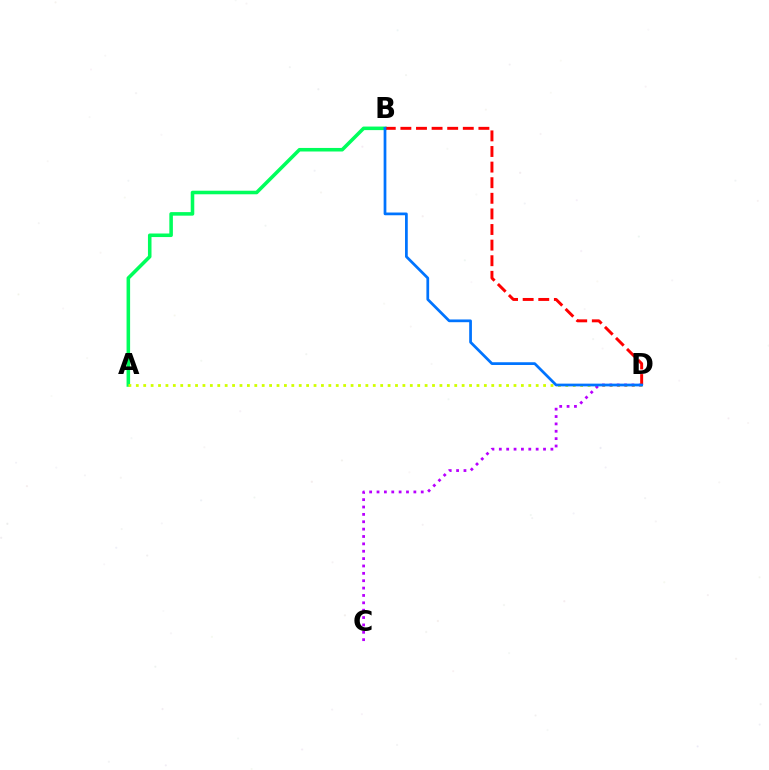{('A', 'B'): [{'color': '#00ff5c', 'line_style': 'solid', 'thickness': 2.56}], ('A', 'D'): [{'color': '#d1ff00', 'line_style': 'dotted', 'thickness': 2.01}], ('C', 'D'): [{'color': '#b900ff', 'line_style': 'dotted', 'thickness': 2.0}], ('B', 'D'): [{'color': '#ff0000', 'line_style': 'dashed', 'thickness': 2.12}, {'color': '#0074ff', 'line_style': 'solid', 'thickness': 1.97}]}